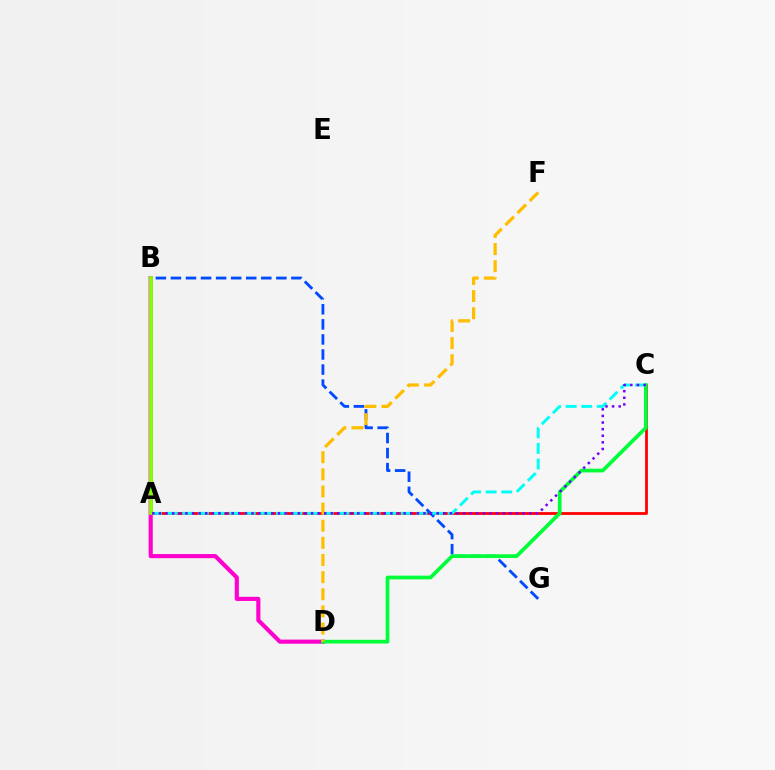{('B', 'D'): [{'color': '#ff00cf', 'line_style': 'solid', 'thickness': 2.97}], ('A', 'C'): [{'color': '#ff0000', 'line_style': 'solid', 'thickness': 2.0}, {'color': '#00fff6', 'line_style': 'dashed', 'thickness': 2.12}, {'color': '#7200ff', 'line_style': 'dotted', 'thickness': 1.8}], ('B', 'G'): [{'color': '#004bff', 'line_style': 'dashed', 'thickness': 2.05}], ('C', 'D'): [{'color': '#00ff39', 'line_style': 'solid', 'thickness': 2.67}], ('D', 'F'): [{'color': '#ffbd00', 'line_style': 'dashed', 'thickness': 2.33}], ('A', 'B'): [{'color': '#84ff00', 'line_style': 'solid', 'thickness': 2.72}]}